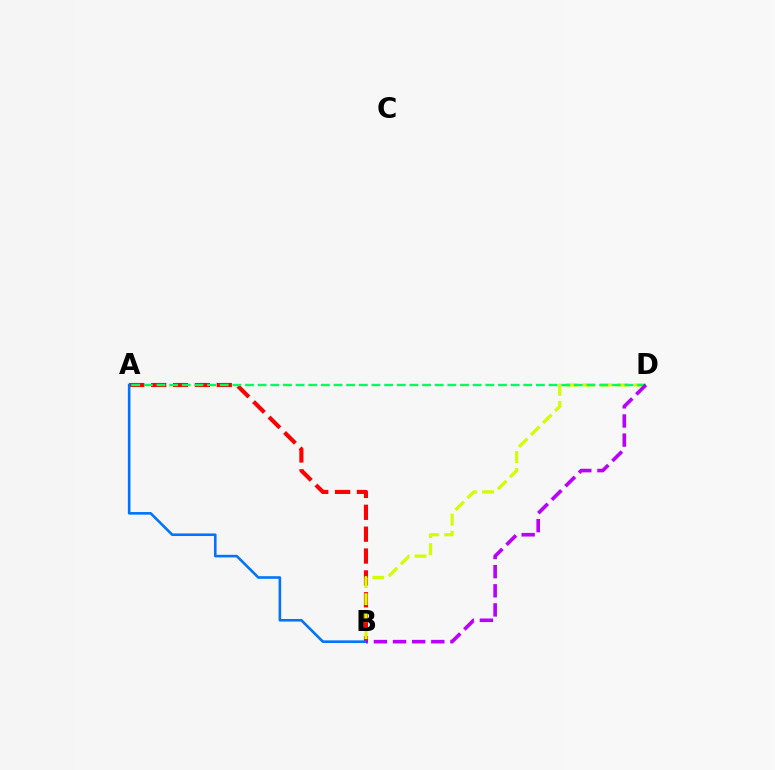{('A', 'B'): [{'color': '#ff0000', 'line_style': 'dashed', 'thickness': 2.97}, {'color': '#0074ff', 'line_style': 'solid', 'thickness': 1.87}], ('B', 'D'): [{'color': '#d1ff00', 'line_style': 'dashed', 'thickness': 2.31}, {'color': '#b900ff', 'line_style': 'dashed', 'thickness': 2.6}], ('A', 'D'): [{'color': '#00ff5c', 'line_style': 'dashed', 'thickness': 1.72}]}